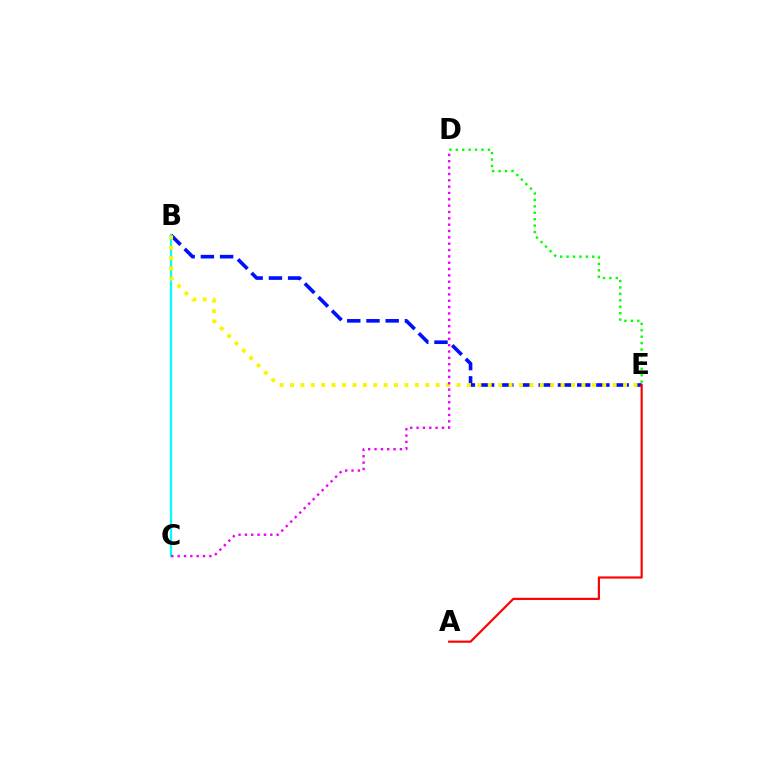{('B', 'C'): [{'color': '#00fff6', 'line_style': 'solid', 'thickness': 1.67}], ('B', 'E'): [{'color': '#0010ff', 'line_style': 'dashed', 'thickness': 2.61}, {'color': '#fcf500', 'line_style': 'dotted', 'thickness': 2.83}], ('D', 'E'): [{'color': '#08ff00', 'line_style': 'dotted', 'thickness': 1.74}], ('A', 'E'): [{'color': '#ff0000', 'line_style': 'solid', 'thickness': 1.56}], ('C', 'D'): [{'color': '#ee00ff', 'line_style': 'dotted', 'thickness': 1.72}]}